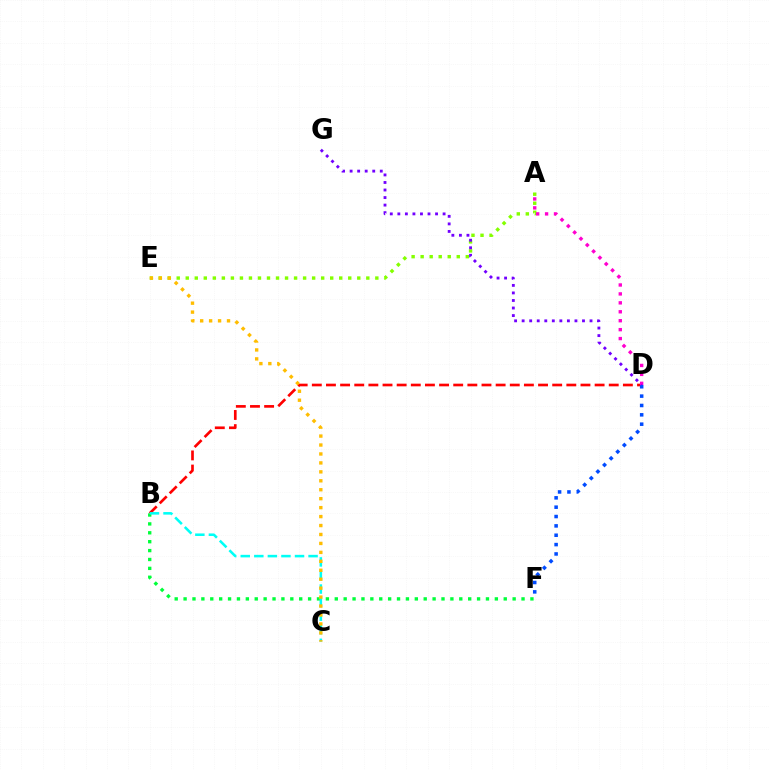{('A', 'E'): [{'color': '#84ff00', 'line_style': 'dotted', 'thickness': 2.45}], ('B', 'F'): [{'color': '#00ff39', 'line_style': 'dotted', 'thickness': 2.42}], ('B', 'D'): [{'color': '#ff0000', 'line_style': 'dashed', 'thickness': 1.92}], ('B', 'C'): [{'color': '#00fff6', 'line_style': 'dashed', 'thickness': 1.84}], ('D', 'F'): [{'color': '#004bff', 'line_style': 'dotted', 'thickness': 2.54}], ('C', 'E'): [{'color': '#ffbd00', 'line_style': 'dotted', 'thickness': 2.43}], ('A', 'D'): [{'color': '#ff00cf', 'line_style': 'dotted', 'thickness': 2.43}], ('D', 'G'): [{'color': '#7200ff', 'line_style': 'dotted', 'thickness': 2.05}]}